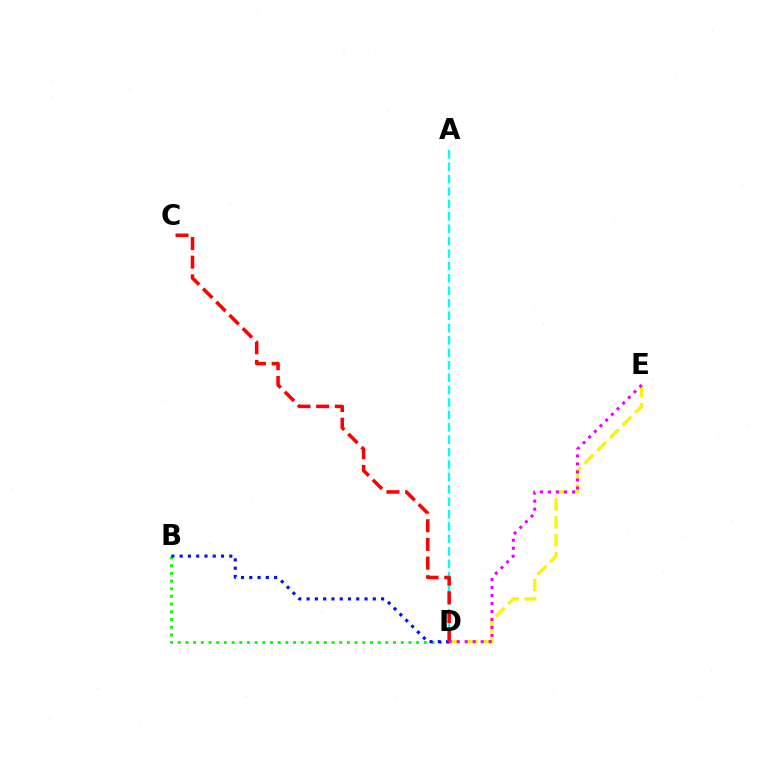{('D', 'E'): [{'color': '#fcf500', 'line_style': 'dashed', 'thickness': 2.43}, {'color': '#ee00ff', 'line_style': 'dotted', 'thickness': 2.17}], ('B', 'D'): [{'color': '#08ff00', 'line_style': 'dotted', 'thickness': 2.09}, {'color': '#0010ff', 'line_style': 'dotted', 'thickness': 2.25}], ('A', 'D'): [{'color': '#00fff6', 'line_style': 'dashed', 'thickness': 1.69}], ('C', 'D'): [{'color': '#ff0000', 'line_style': 'dashed', 'thickness': 2.54}]}